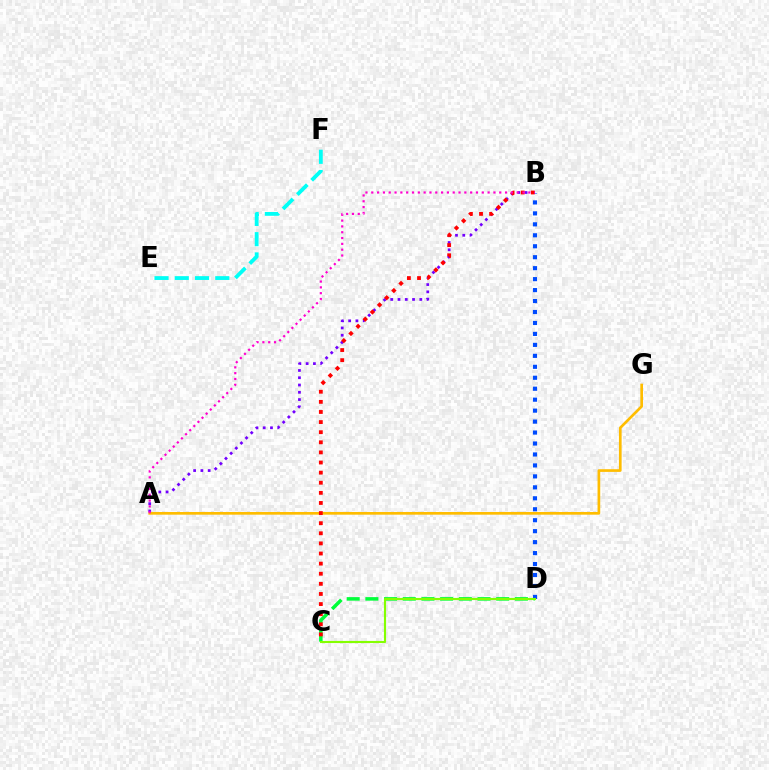{('C', 'D'): [{'color': '#00ff39', 'line_style': 'dashed', 'thickness': 2.54}, {'color': '#84ff00', 'line_style': 'solid', 'thickness': 1.54}], ('A', 'B'): [{'color': '#7200ff', 'line_style': 'dotted', 'thickness': 1.98}, {'color': '#ff00cf', 'line_style': 'dotted', 'thickness': 1.58}], ('A', 'G'): [{'color': '#ffbd00', 'line_style': 'solid', 'thickness': 1.93}], ('E', 'F'): [{'color': '#00fff6', 'line_style': 'dashed', 'thickness': 2.75}], ('B', 'D'): [{'color': '#004bff', 'line_style': 'dotted', 'thickness': 2.98}], ('B', 'C'): [{'color': '#ff0000', 'line_style': 'dotted', 'thickness': 2.75}]}